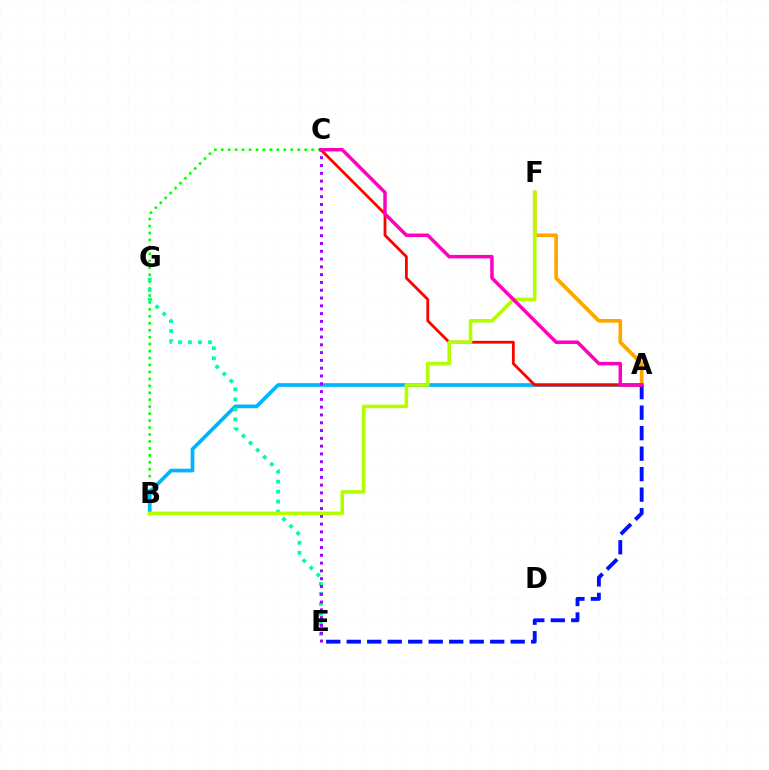{('B', 'C'): [{'color': '#08ff00', 'line_style': 'dotted', 'thickness': 1.89}], ('A', 'F'): [{'color': '#ffa500', 'line_style': 'solid', 'thickness': 2.64}], ('A', 'B'): [{'color': '#00b5ff', 'line_style': 'solid', 'thickness': 2.66}], ('A', 'E'): [{'color': '#0010ff', 'line_style': 'dashed', 'thickness': 2.78}], ('E', 'G'): [{'color': '#00ff9d', 'line_style': 'dotted', 'thickness': 2.72}], ('C', 'E'): [{'color': '#9b00ff', 'line_style': 'dotted', 'thickness': 2.12}], ('A', 'C'): [{'color': '#ff0000', 'line_style': 'solid', 'thickness': 2.01}, {'color': '#ff00bd', 'line_style': 'solid', 'thickness': 2.51}], ('B', 'F'): [{'color': '#b3ff00', 'line_style': 'solid', 'thickness': 2.59}]}